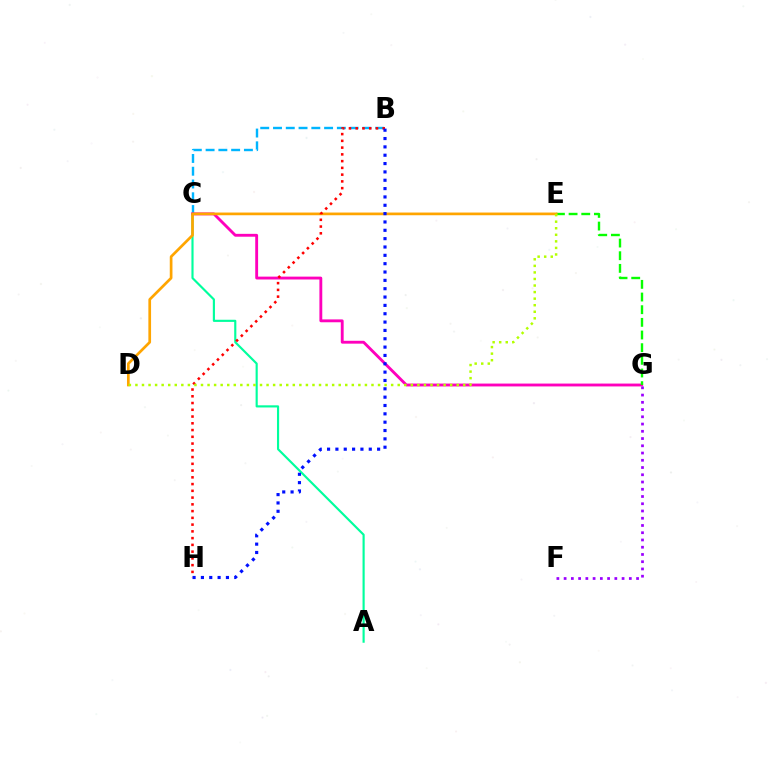{('A', 'C'): [{'color': '#00ff9d', 'line_style': 'solid', 'thickness': 1.55}], ('B', 'C'): [{'color': '#00b5ff', 'line_style': 'dashed', 'thickness': 1.74}], ('C', 'G'): [{'color': '#ff00bd', 'line_style': 'solid', 'thickness': 2.06}], ('E', 'G'): [{'color': '#08ff00', 'line_style': 'dashed', 'thickness': 1.72}], ('D', 'E'): [{'color': '#ffa500', 'line_style': 'solid', 'thickness': 1.94}, {'color': '#b3ff00', 'line_style': 'dotted', 'thickness': 1.78}], ('B', 'H'): [{'color': '#ff0000', 'line_style': 'dotted', 'thickness': 1.84}, {'color': '#0010ff', 'line_style': 'dotted', 'thickness': 2.27}], ('F', 'G'): [{'color': '#9b00ff', 'line_style': 'dotted', 'thickness': 1.97}]}